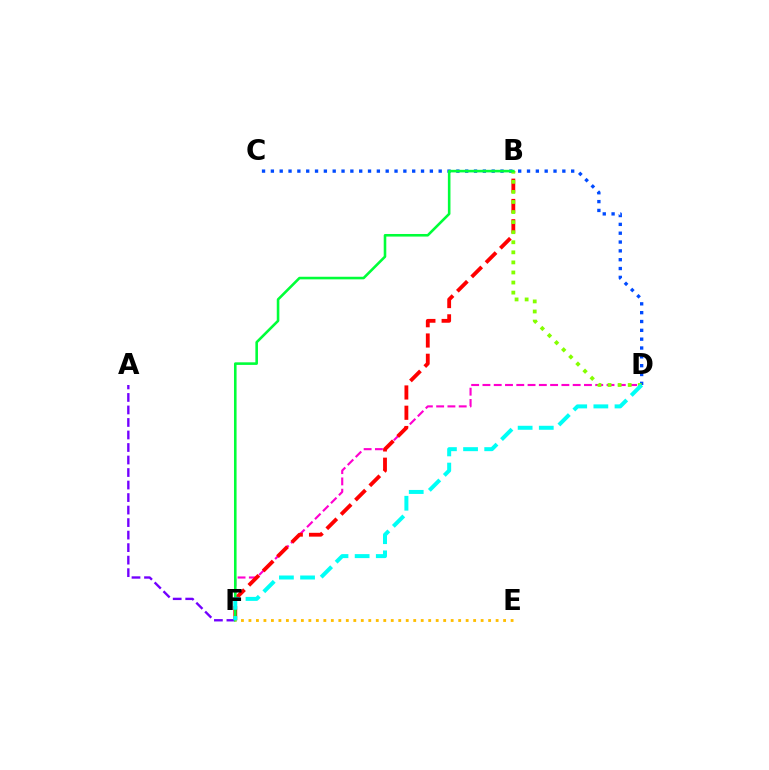{('D', 'F'): [{'color': '#ff00cf', 'line_style': 'dashed', 'thickness': 1.53}, {'color': '#00fff6', 'line_style': 'dashed', 'thickness': 2.87}], ('B', 'F'): [{'color': '#ff0000', 'line_style': 'dashed', 'thickness': 2.75}, {'color': '#00ff39', 'line_style': 'solid', 'thickness': 1.86}], ('C', 'D'): [{'color': '#004bff', 'line_style': 'dotted', 'thickness': 2.4}], ('A', 'F'): [{'color': '#7200ff', 'line_style': 'dashed', 'thickness': 1.7}], ('B', 'D'): [{'color': '#84ff00', 'line_style': 'dotted', 'thickness': 2.74}], ('E', 'F'): [{'color': '#ffbd00', 'line_style': 'dotted', 'thickness': 2.04}]}